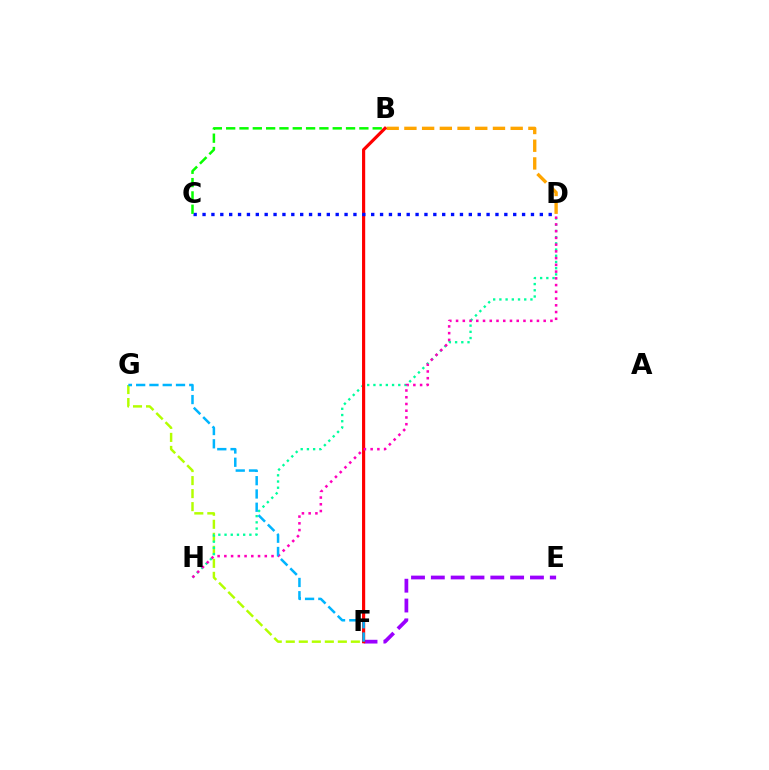{('E', 'F'): [{'color': '#9b00ff', 'line_style': 'dashed', 'thickness': 2.69}], ('F', 'G'): [{'color': '#b3ff00', 'line_style': 'dashed', 'thickness': 1.77}, {'color': '#00b5ff', 'line_style': 'dashed', 'thickness': 1.8}], ('D', 'H'): [{'color': '#00ff9d', 'line_style': 'dotted', 'thickness': 1.69}, {'color': '#ff00bd', 'line_style': 'dotted', 'thickness': 1.83}], ('B', 'D'): [{'color': '#ffa500', 'line_style': 'dashed', 'thickness': 2.41}], ('B', 'F'): [{'color': '#ff0000', 'line_style': 'solid', 'thickness': 2.28}], ('C', 'D'): [{'color': '#0010ff', 'line_style': 'dotted', 'thickness': 2.41}], ('B', 'C'): [{'color': '#08ff00', 'line_style': 'dashed', 'thickness': 1.81}]}